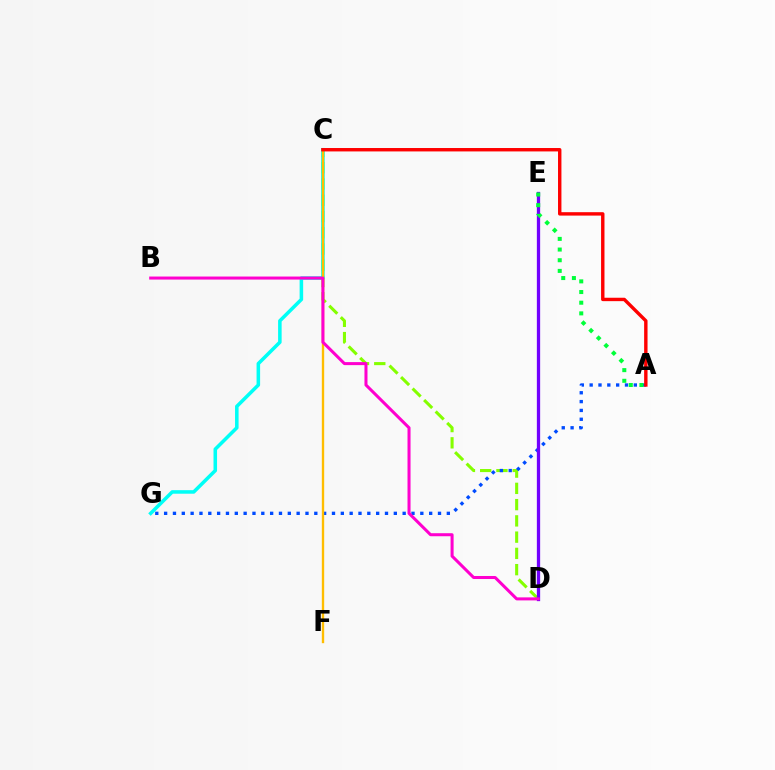{('C', 'D'): [{'color': '#84ff00', 'line_style': 'dashed', 'thickness': 2.21}], ('A', 'G'): [{'color': '#004bff', 'line_style': 'dotted', 'thickness': 2.4}], ('C', 'G'): [{'color': '#00fff6', 'line_style': 'solid', 'thickness': 2.55}], ('C', 'F'): [{'color': '#ffbd00', 'line_style': 'solid', 'thickness': 1.7}], ('D', 'E'): [{'color': '#7200ff', 'line_style': 'solid', 'thickness': 2.36}], ('A', 'C'): [{'color': '#ff0000', 'line_style': 'solid', 'thickness': 2.45}], ('A', 'E'): [{'color': '#00ff39', 'line_style': 'dotted', 'thickness': 2.9}], ('B', 'D'): [{'color': '#ff00cf', 'line_style': 'solid', 'thickness': 2.18}]}